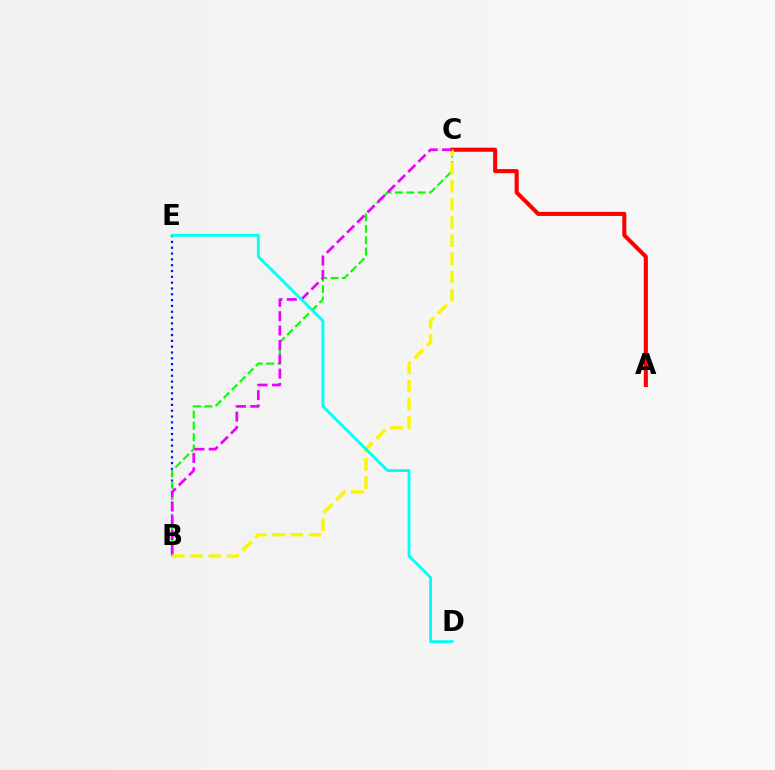{('A', 'C'): [{'color': '#ff0000', 'line_style': 'solid', 'thickness': 2.94}], ('B', 'E'): [{'color': '#0010ff', 'line_style': 'dotted', 'thickness': 1.58}], ('B', 'C'): [{'color': '#08ff00', 'line_style': 'dashed', 'thickness': 1.54}, {'color': '#fcf500', 'line_style': 'dashed', 'thickness': 2.46}, {'color': '#ee00ff', 'line_style': 'dashed', 'thickness': 1.95}], ('D', 'E'): [{'color': '#00fff6', 'line_style': 'solid', 'thickness': 2.06}]}